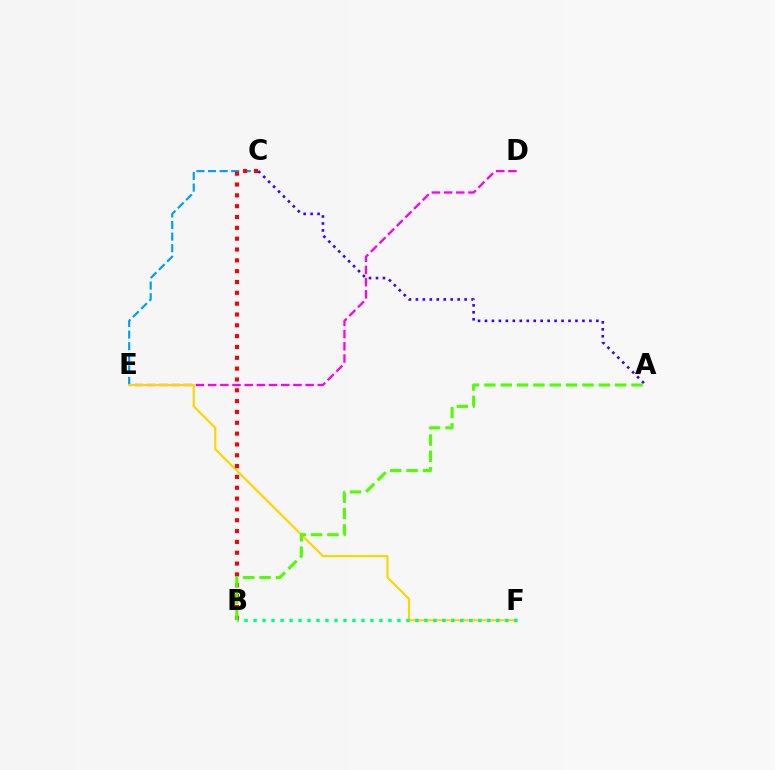{('D', 'E'): [{'color': '#ff00ed', 'line_style': 'dashed', 'thickness': 1.66}], ('C', 'E'): [{'color': '#009eff', 'line_style': 'dashed', 'thickness': 1.57}], ('E', 'F'): [{'color': '#ffd500', 'line_style': 'solid', 'thickness': 1.56}], ('B', 'F'): [{'color': '#00ff86', 'line_style': 'dotted', 'thickness': 2.44}], ('B', 'C'): [{'color': '#ff0000', 'line_style': 'dotted', 'thickness': 2.94}], ('A', 'C'): [{'color': '#3700ff', 'line_style': 'dotted', 'thickness': 1.89}], ('A', 'B'): [{'color': '#4fff00', 'line_style': 'dashed', 'thickness': 2.22}]}